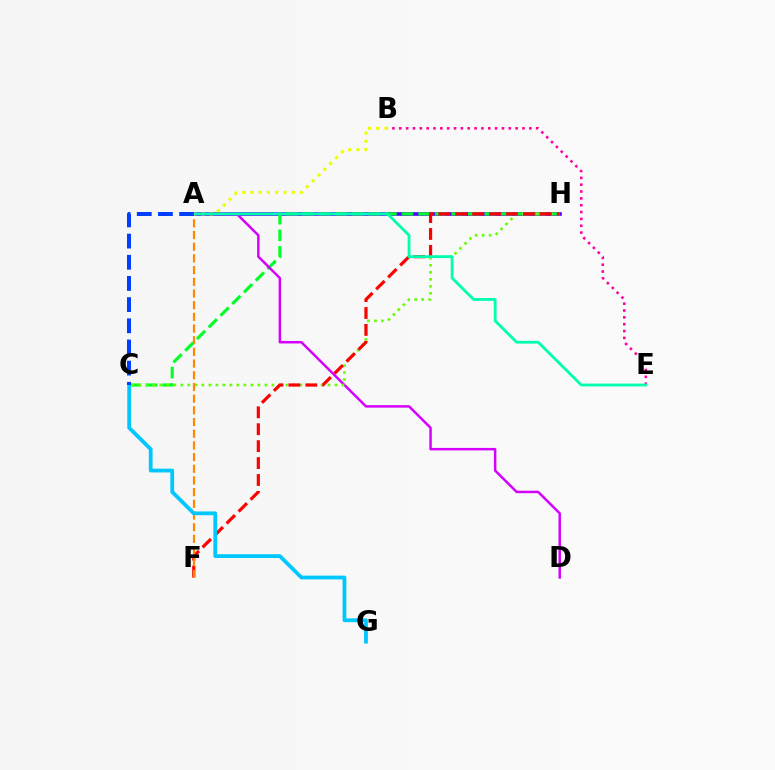{('A', 'H'): [{'color': '#4f00ff', 'line_style': 'solid', 'thickness': 2.62}], ('B', 'E'): [{'color': '#ff00a0', 'line_style': 'dotted', 'thickness': 1.86}], ('C', 'H'): [{'color': '#00ff27', 'line_style': 'dashed', 'thickness': 2.25}, {'color': '#66ff00', 'line_style': 'dotted', 'thickness': 1.9}], ('A', 'B'): [{'color': '#eeff00', 'line_style': 'dotted', 'thickness': 2.24}], ('A', 'D'): [{'color': '#d600ff', 'line_style': 'solid', 'thickness': 1.79}], ('F', 'H'): [{'color': '#ff0000', 'line_style': 'dashed', 'thickness': 2.3}], ('A', 'F'): [{'color': '#ff8800', 'line_style': 'dashed', 'thickness': 1.59}], ('A', 'E'): [{'color': '#00ffaf', 'line_style': 'solid', 'thickness': 2.02}], ('C', 'G'): [{'color': '#00c7ff', 'line_style': 'solid', 'thickness': 2.72}], ('A', 'C'): [{'color': '#003fff', 'line_style': 'dashed', 'thickness': 2.88}]}